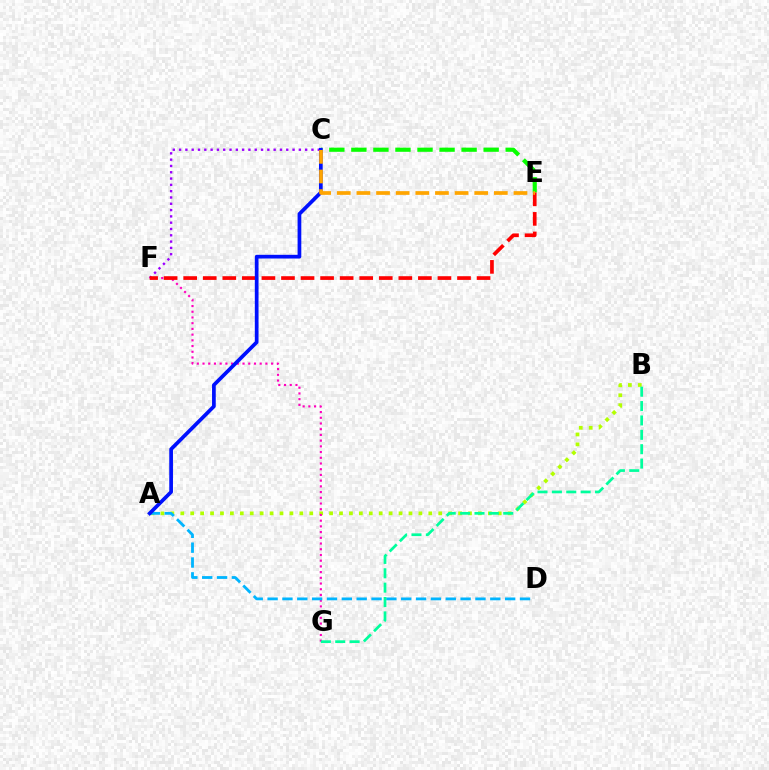{('A', 'B'): [{'color': '#b3ff00', 'line_style': 'dotted', 'thickness': 2.7}], ('C', 'F'): [{'color': '#9b00ff', 'line_style': 'dotted', 'thickness': 1.71}], ('F', 'G'): [{'color': '#ff00bd', 'line_style': 'dotted', 'thickness': 1.55}], ('A', 'D'): [{'color': '#00b5ff', 'line_style': 'dashed', 'thickness': 2.02}], ('B', 'G'): [{'color': '#00ff9d', 'line_style': 'dashed', 'thickness': 1.95}], ('C', 'E'): [{'color': '#08ff00', 'line_style': 'dashed', 'thickness': 2.99}, {'color': '#ffa500', 'line_style': 'dashed', 'thickness': 2.67}], ('E', 'F'): [{'color': '#ff0000', 'line_style': 'dashed', 'thickness': 2.66}], ('A', 'C'): [{'color': '#0010ff', 'line_style': 'solid', 'thickness': 2.68}]}